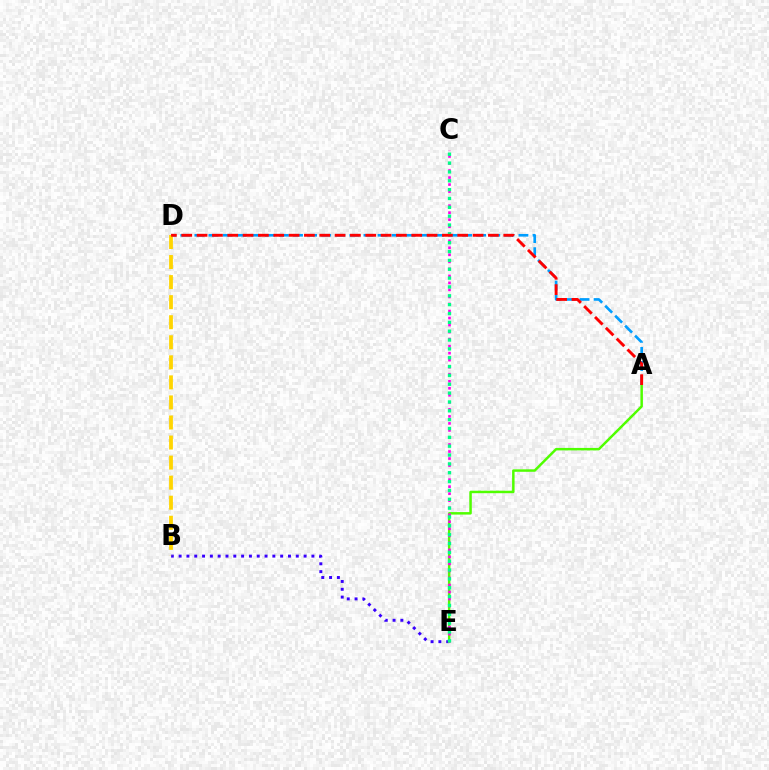{('B', 'E'): [{'color': '#3700ff', 'line_style': 'dotted', 'thickness': 2.12}], ('A', 'E'): [{'color': '#4fff00', 'line_style': 'solid', 'thickness': 1.79}], ('A', 'D'): [{'color': '#009eff', 'line_style': 'dashed', 'thickness': 1.91}, {'color': '#ff0000', 'line_style': 'dashed', 'thickness': 2.08}], ('B', 'D'): [{'color': '#ffd500', 'line_style': 'dashed', 'thickness': 2.72}], ('C', 'E'): [{'color': '#ff00ed', 'line_style': 'dotted', 'thickness': 1.91}, {'color': '#00ff86', 'line_style': 'dotted', 'thickness': 2.4}]}